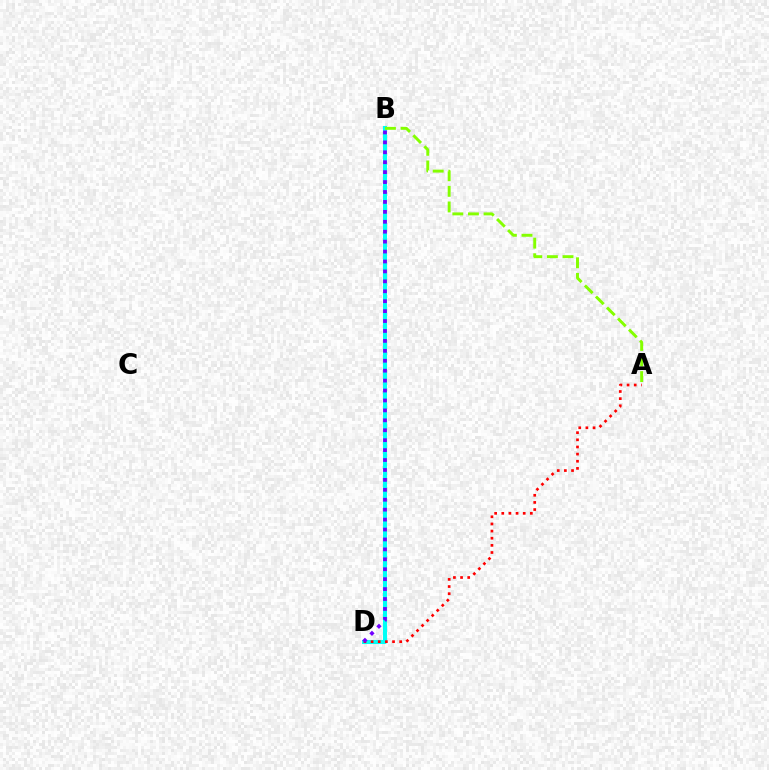{('B', 'D'): [{'color': '#00fff6', 'line_style': 'solid', 'thickness': 2.92}, {'color': '#7200ff', 'line_style': 'dotted', 'thickness': 2.7}], ('A', 'B'): [{'color': '#84ff00', 'line_style': 'dashed', 'thickness': 2.12}], ('A', 'D'): [{'color': '#ff0000', 'line_style': 'dotted', 'thickness': 1.94}]}